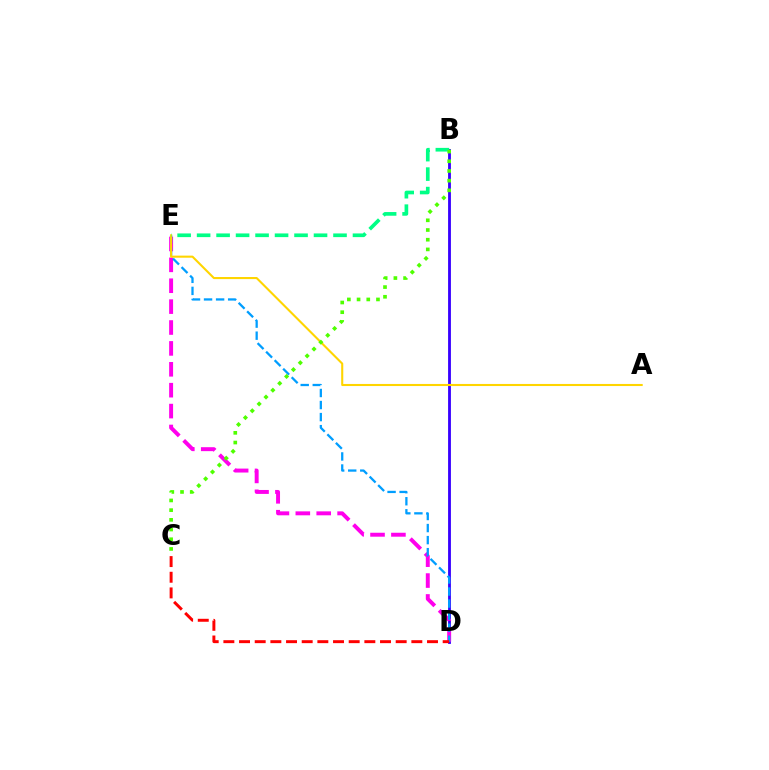{('B', 'D'): [{'color': '#3700ff', 'line_style': 'solid', 'thickness': 2.03}], ('D', 'E'): [{'color': '#ff00ed', 'line_style': 'dashed', 'thickness': 2.84}, {'color': '#009eff', 'line_style': 'dashed', 'thickness': 1.64}], ('A', 'E'): [{'color': '#ffd500', 'line_style': 'solid', 'thickness': 1.51}], ('B', 'E'): [{'color': '#00ff86', 'line_style': 'dashed', 'thickness': 2.65}], ('B', 'C'): [{'color': '#4fff00', 'line_style': 'dotted', 'thickness': 2.64}], ('C', 'D'): [{'color': '#ff0000', 'line_style': 'dashed', 'thickness': 2.13}]}